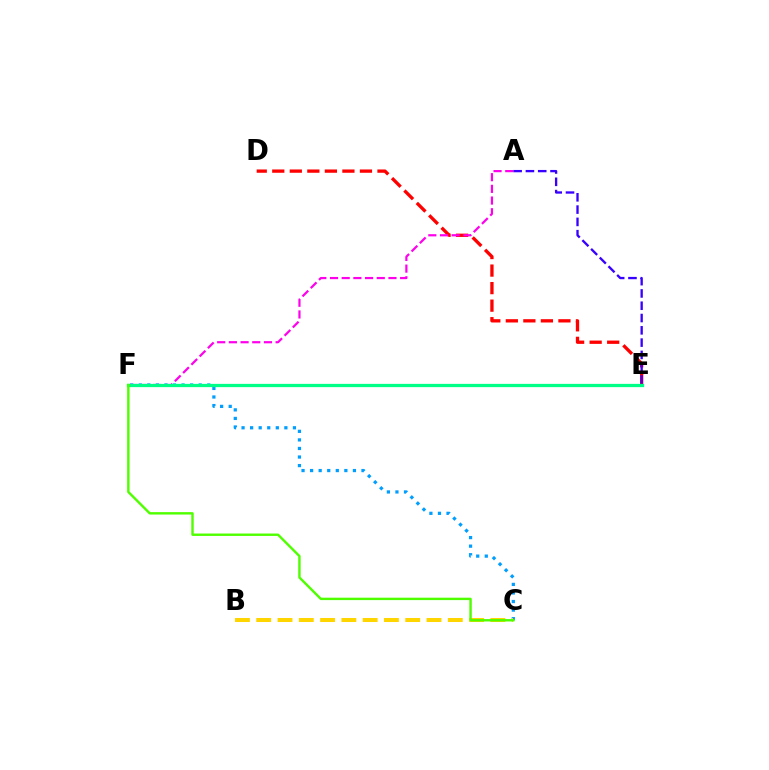{('C', 'F'): [{'color': '#009eff', 'line_style': 'dotted', 'thickness': 2.33}, {'color': '#4fff00', 'line_style': 'solid', 'thickness': 1.73}], ('D', 'E'): [{'color': '#ff0000', 'line_style': 'dashed', 'thickness': 2.38}], ('A', 'F'): [{'color': '#ff00ed', 'line_style': 'dashed', 'thickness': 1.59}], ('A', 'E'): [{'color': '#3700ff', 'line_style': 'dashed', 'thickness': 1.67}], ('B', 'C'): [{'color': '#ffd500', 'line_style': 'dashed', 'thickness': 2.89}], ('E', 'F'): [{'color': '#00ff86', 'line_style': 'solid', 'thickness': 2.35}]}